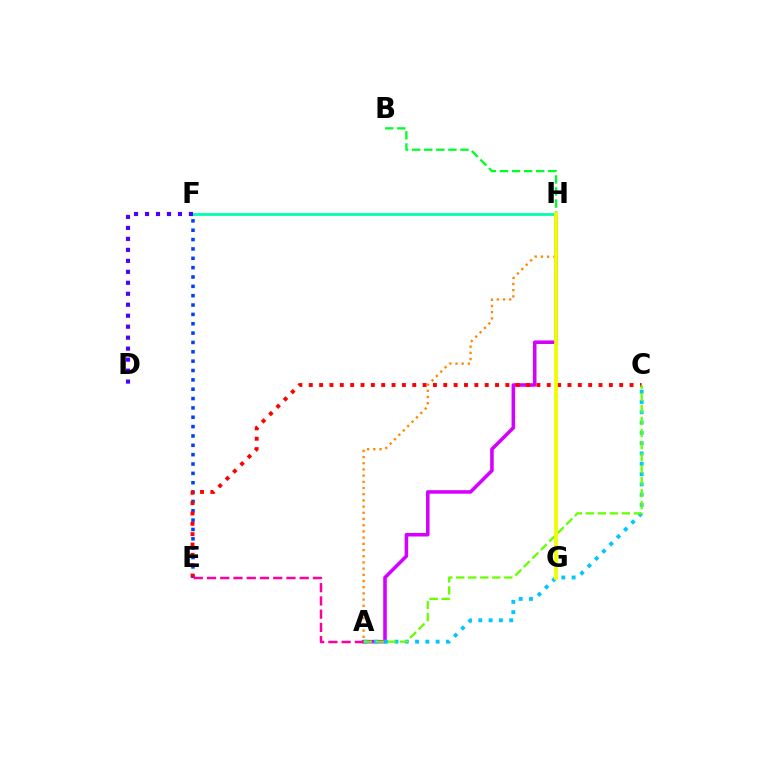{('A', 'H'): [{'color': '#d600ff', 'line_style': 'solid', 'thickness': 2.56}, {'color': '#ff8800', 'line_style': 'dotted', 'thickness': 1.68}], ('E', 'F'): [{'color': '#003fff', 'line_style': 'dotted', 'thickness': 2.54}], ('B', 'H'): [{'color': '#00ff27', 'line_style': 'dashed', 'thickness': 1.64}], ('F', 'H'): [{'color': '#00ffaf', 'line_style': 'solid', 'thickness': 2.01}], ('A', 'C'): [{'color': '#00c7ff', 'line_style': 'dotted', 'thickness': 2.8}, {'color': '#66ff00', 'line_style': 'dashed', 'thickness': 1.63}], ('C', 'E'): [{'color': '#ff0000', 'line_style': 'dotted', 'thickness': 2.81}], ('A', 'E'): [{'color': '#ff00a0', 'line_style': 'dashed', 'thickness': 1.8}], ('D', 'F'): [{'color': '#4f00ff', 'line_style': 'dotted', 'thickness': 2.98}], ('G', 'H'): [{'color': '#eeff00', 'line_style': 'solid', 'thickness': 2.72}]}